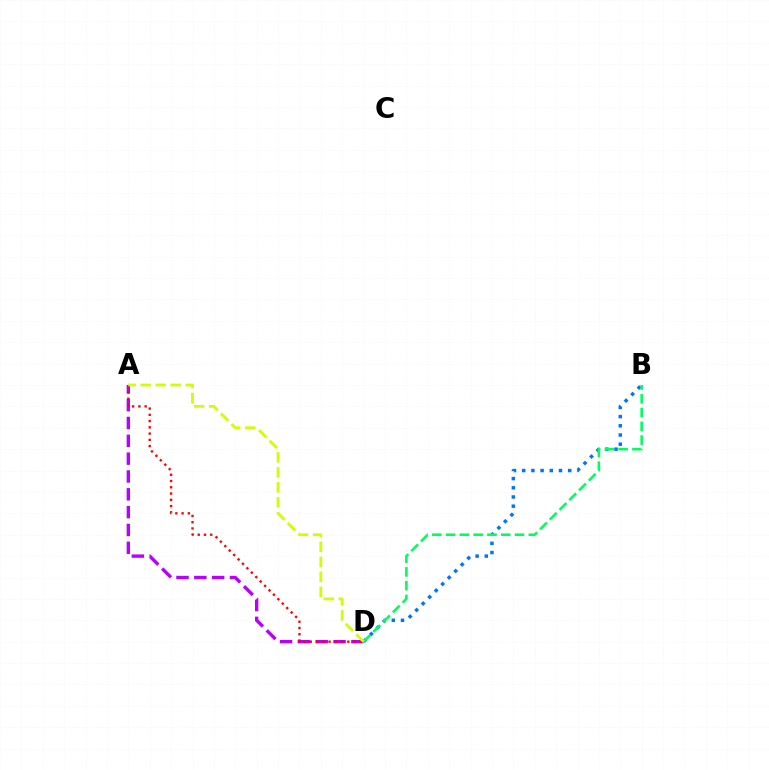{('A', 'D'): [{'color': '#b900ff', 'line_style': 'dashed', 'thickness': 2.42}, {'color': '#ff0000', 'line_style': 'dotted', 'thickness': 1.7}, {'color': '#d1ff00', 'line_style': 'dashed', 'thickness': 2.03}], ('B', 'D'): [{'color': '#0074ff', 'line_style': 'dotted', 'thickness': 2.5}, {'color': '#00ff5c', 'line_style': 'dashed', 'thickness': 1.87}]}